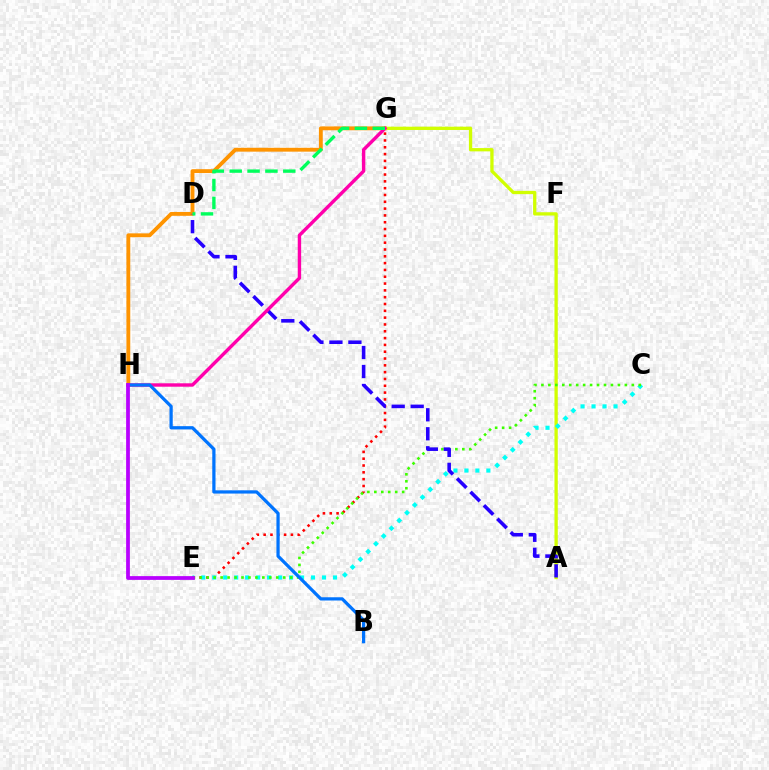{('G', 'H'): [{'color': '#ff9400', 'line_style': 'solid', 'thickness': 2.77}, {'color': '#ff00ac', 'line_style': 'solid', 'thickness': 2.45}], ('E', 'G'): [{'color': '#ff0000', 'line_style': 'dotted', 'thickness': 1.85}], ('A', 'G'): [{'color': '#d1ff00', 'line_style': 'solid', 'thickness': 2.37}], ('C', 'E'): [{'color': '#00fff6', 'line_style': 'dotted', 'thickness': 2.98}, {'color': '#3dff00', 'line_style': 'dotted', 'thickness': 1.89}], ('A', 'D'): [{'color': '#2500ff', 'line_style': 'dashed', 'thickness': 2.58}], ('D', 'G'): [{'color': '#00ff5c', 'line_style': 'dashed', 'thickness': 2.43}], ('B', 'H'): [{'color': '#0074ff', 'line_style': 'solid', 'thickness': 2.33}], ('E', 'H'): [{'color': '#b900ff', 'line_style': 'solid', 'thickness': 2.71}]}